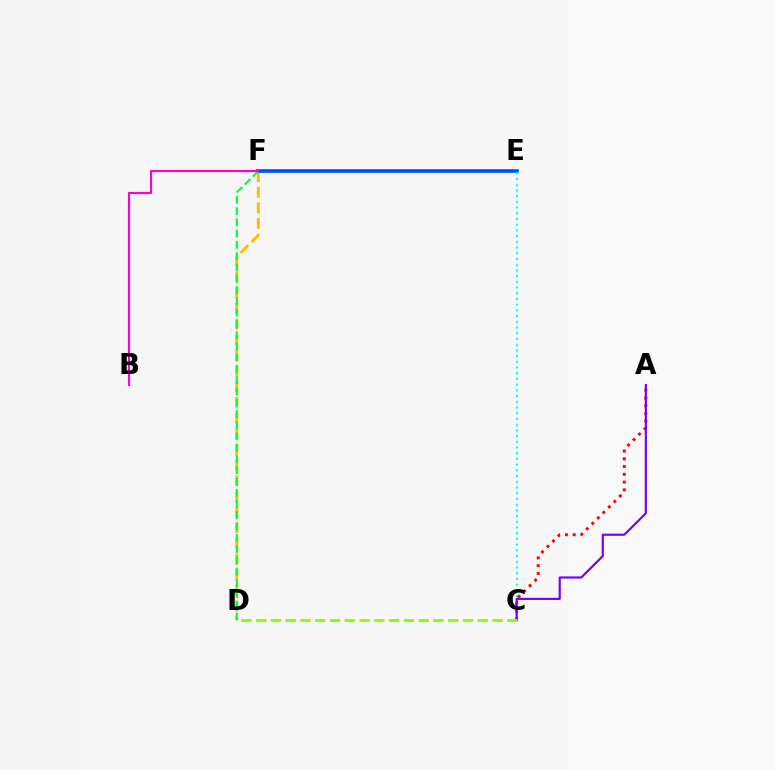{('D', 'F'): [{'color': '#ffbd00', 'line_style': 'dashed', 'thickness': 2.13}, {'color': '#00ff39', 'line_style': 'dashed', 'thickness': 1.53}], ('E', 'F'): [{'color': '#004bff', 'line_style': 'solid', 'thickness': 2.6}], ('C', 'E'): [{'color': '#00fff6', 'line_style': 'dotted', 'thickness': 1.55}], ('A', 'C'): [{'color': '#ff0000', 'line_style': 'dotted', 'thickness': 2.11}, {'color': '#7200ff', 'line_style': 'solid', 'thickness': 1.56}], ('B', 'F'): [{'color': '#ff00cf', 'line_style': 'solid', 'thickness': 1.55}], ('C', 'D'): [{'color': '#84ff00', 'line_style': 'dashed', 'thickness': 2.01}]}